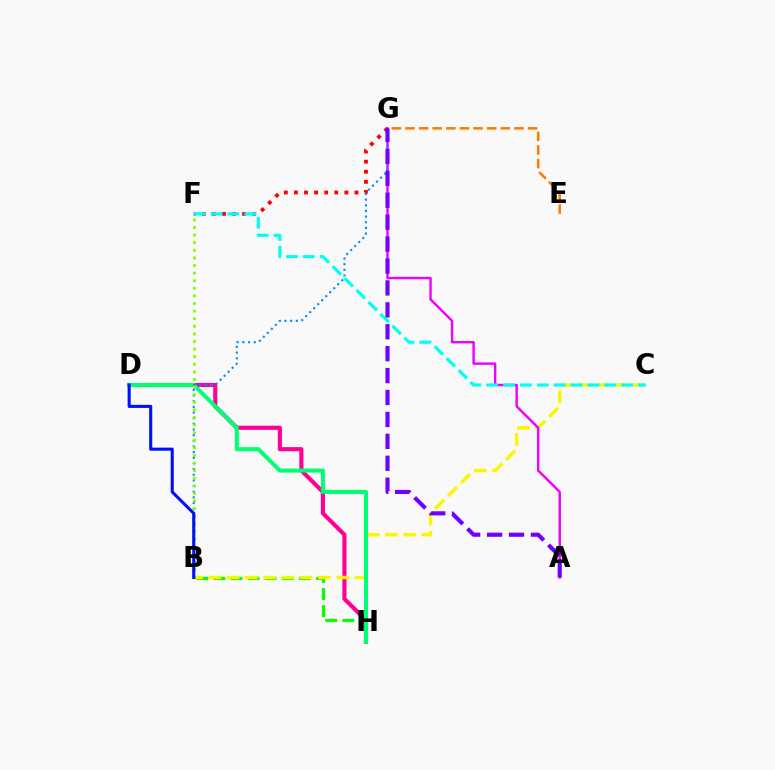{('D', 'H'): [{'color': '#ff0094', 'line_style': 'solid', 'thickness': 2.98}, {'color': '#00ff74', 'line_style': 'solid', 'thickness': 2.91}], ('B', 'H'): [{'color': '#08ff00', 'line_style': 'dashed', 'thickness': 2.32}], ('B', 'C'): [{'color': '#fcf500', 'line_style': 'dashed', 'thickness': 2.48}], ('A', 'G'): [{'color': '#ee00ff', 'line_style': 'solid', 'thickness': 1.74}, {'color': '#7200ff', 'line_style': 'dashed', 'thickness': 2.98}], ('F', 'G'): [{'color': '#ff0000', 'line_style': 'dotted', 'thickness': 2.74}], ('C', 'F'): [{'color': '#00fff6', 'line_style': 'dashed', 'thickness': 2.29}], ('B', 'G'): [{'color': '#008cff', 'line_style': 'dotted', 'thickness': 1.54}], ('B', 'F'): [{'color': '#84ff00', 'line_style': 'dotted', 'thickness': 2.06}], ('B', 'D'): [{'color': '#0010ff', 'line_style': 'solid', 'thickness': 2.23}], ('E', 'G'): [{'color': '#ff7c00', 'line_style': 'dashed', 'thickness': 1.85}]}